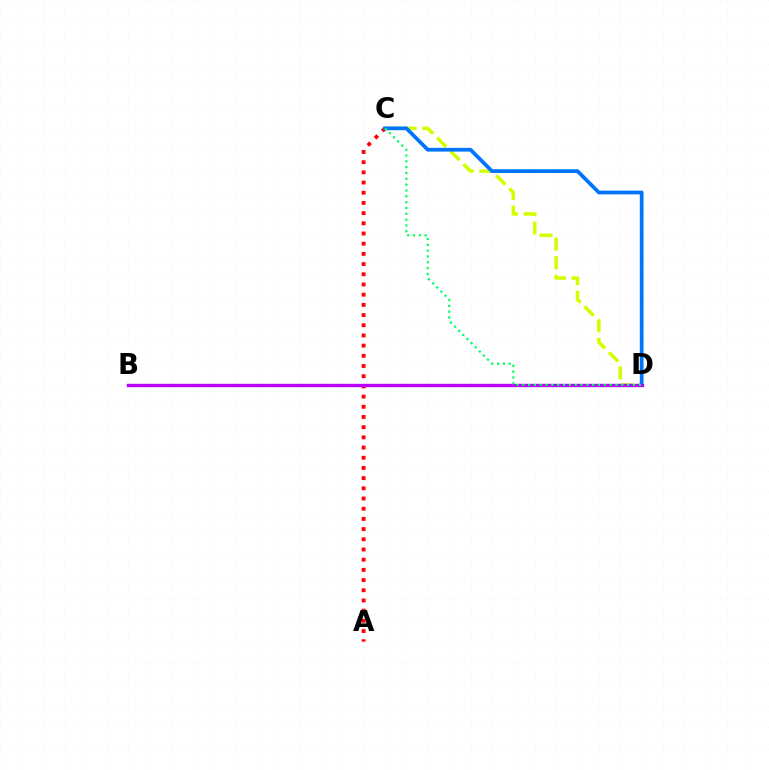{('C', 'D'): [{'color': '#d1ff00', 'line_style': 'dashed', 'thickness': 2.54}, {'color': '#0074ff', 'line_style': 'solid', 'thickness': 2.69}, {'color': '#00ff5c', 'line_style': 'dotted', 'thickness': 1.58}], ('A', 'C'): [{'color': '#ff0000', 'line_style': 'dotted', 'thickness': 2.77}], ('B', 'D'): [{'color': '#b900ff', 'line_style': 'solid', 'thickness': 2.42}]}